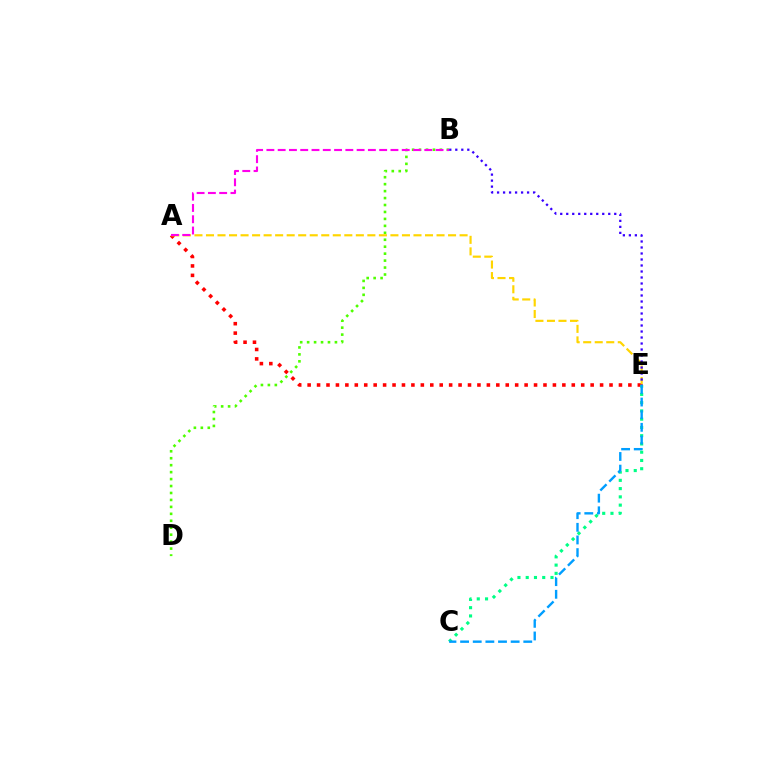{('A', 'E'): [{'color': '#ff0000', 'line_style': 'dotted', 'thickness': 2.56}, {'color': '#ffd500', 'line_style': 'dashed', 'thickness': 1.57}], ('C', 'E'): [{'color': '#00ff86', 'line_style': 'dotted', 'thickness': 2.24}, {'color': '#009eff', 'line_style': 'dashed', 'thickness': 1.72}], ('B', 'D'): [{'color': '#4fff00', 'line_style': 'dotted', 'thickness': 1.89}], ('B', 'E'): [{'color': '#3700ff', 'line_style': 'dotted', 'thickness': 1.63}], ('A', 'B'): [{'color': '#ff00ed', 'line_style': 'dashed', 'thickness': 1.53}]}